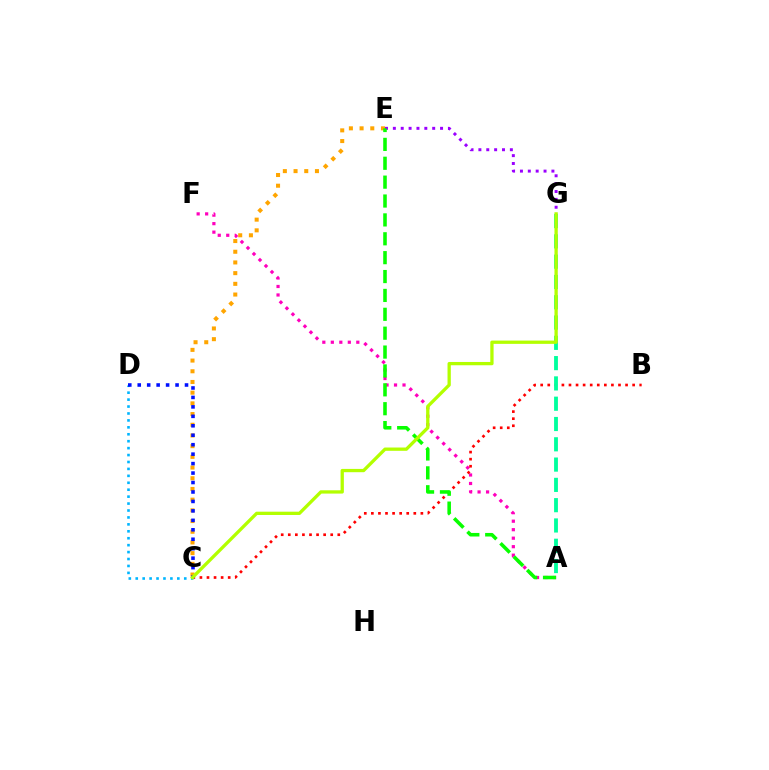{('C', 'E'): [{'color': '#ffa500', 'line_style': 'dotted', 'thickness': 2.91}], ('E', 'G'): [{'color': '#9b00ff', 'line_style': 'dotted', 'thickness': 2.14}], ('A', 'F'): [{'color': '#ff00bd', 'line_style': 'dotted', 'thickness': 2.31}], ('B', 'C'): [{'color': '#ff0000', 'line_style': 'dotted', 'thickness': 1.92}], ('C', 'D'): [{'color': '#00b5ff', 'line_style': 'dotted', 'thickness': 1.88}, {'color': '#0010ff', 'line_style': 'dotted', 'thickness': 2.57}], ('A', 'G'): [{'color': '#00ff9d', 'line_style': 'dashed', 'thickness': 2.76}], ('A', 'E'): [{'color': '#08ff00', 'line_style': 'dashed', 'thickness': 2.56}], ('C', 'G'): [{'color': '#b3ff00', 'line_style': 'solid', 'thickness': 2.37}]}